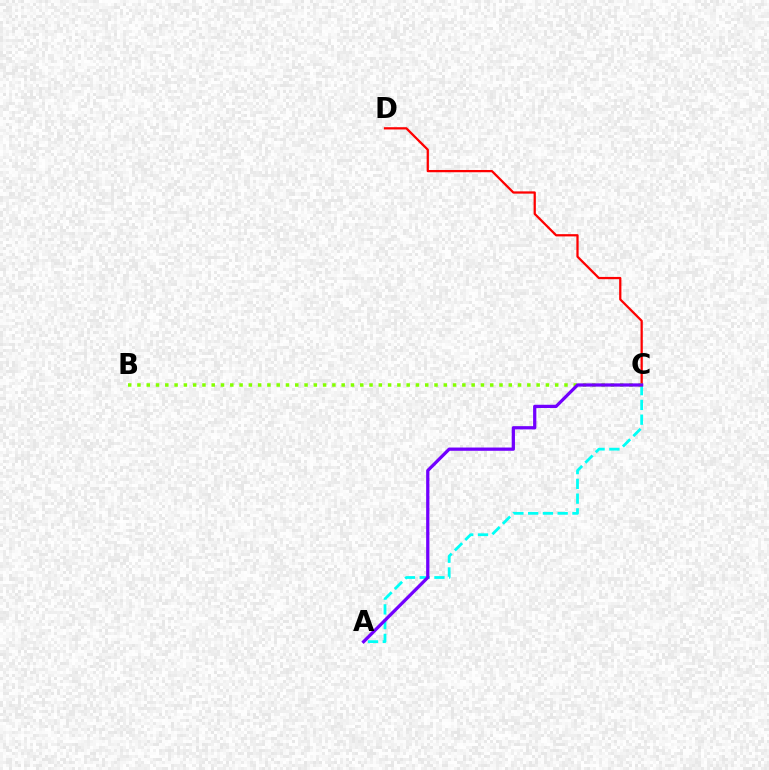{('A', 'C'): [{'color': '#00fff6', 'line_style': 'dashed', 'thickness': 2.0}, {'color': '#7200ff', 'line_style': 'solid', 'thickness': 2.34}], ('C', 'D'): [{'color': '#ff0000', 'line_style': 'solid', 'thickness': 1.63}], ('B', 'C'): [{'color': '#84ff00', 'line_style': 'dotted', 'thickness': 2.52}]}